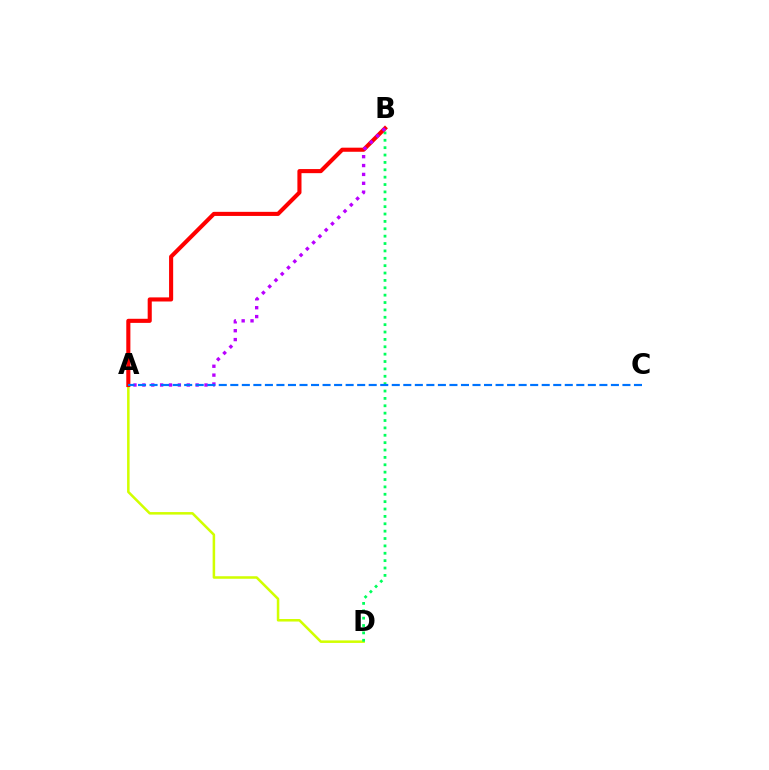{('A', 'D'): [{'color': '#d1ff00', 'line_style': 'solid', 'thickness': 1.82}], ('B', 'D'): [{'color': '#00ff5c', 'line_style': 'dotted', 'thickness': 2.0}], ('A', 'B'): [{'color': '#ff0000', 'line_style': 'solid', 'thickness': 2.95}, {'color': '#b900ff', 'line_style': 'dotted', 'thickness': 2.41}], ('A', 'C'): [{'color': '#0074ff', 'line_style': 'dashed', 'thickness': 1.57}]}